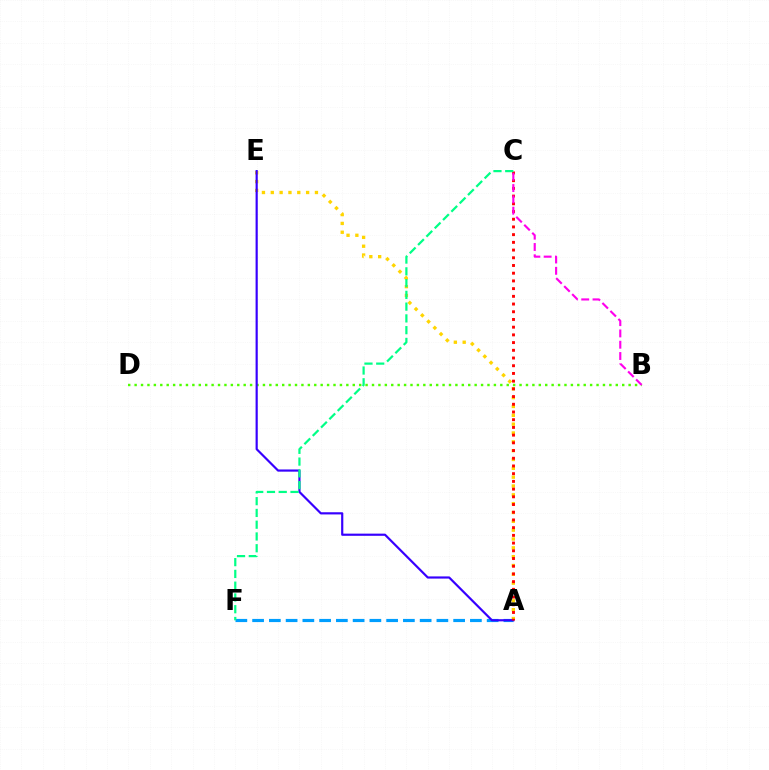{('A', 'E'): [{'color': '#ffd500', 'line_style': 'dotted', 'thickness': 2.4}, {'color': '#3700ff', 'line_style': 'solid', 'thickness': 1.57}], ('A', 'F'): [{'color': '#009eff', 'line_style': 'dashed', 'thickness': 2.28}], ('B', 'D'): [{'color': '#4fff00', 'line_style': 'dotted', 'thickness': 1.74}], ('A', 'C'): [{'color': '#ff0000', 'line_style': 'dotted', 'thickness': 2.1}], ('B', 'C'): [{'color': '#ff00ed', 'line_style': 'dashed', 'thickness': 1.54}], ('C', 'F'): [{'color': '#00ff86', 'line_style': 'dashed', 'thickness': 1.6}]}